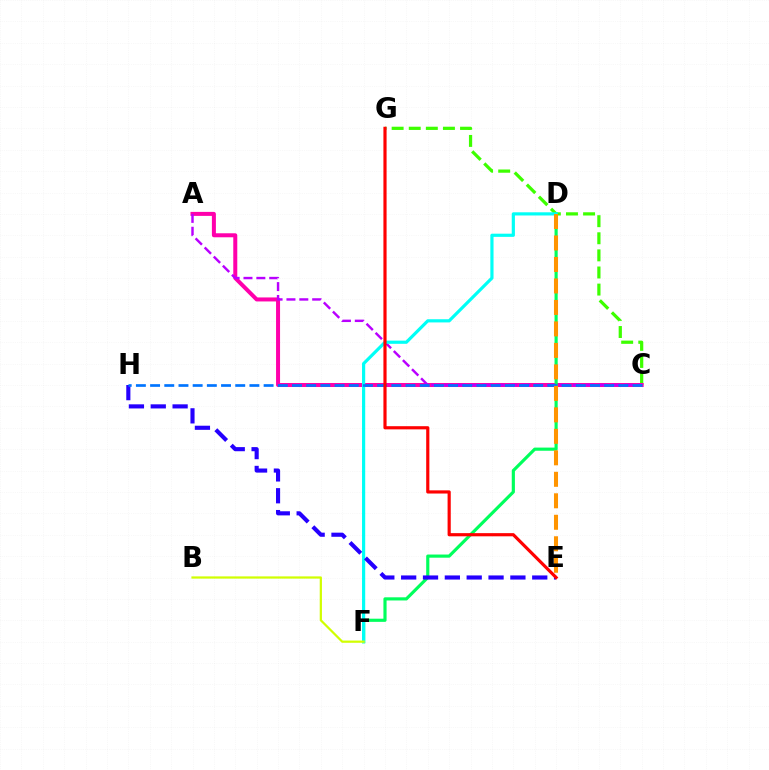{('C', 'G'): [{'color': '#3dff00', 'line_style': 'dashed', 'thickness': 2.32}], ('A', 'C'): [{'color': '#ff00ac', 'line_style': 'solid', 'thickness': 2.88}, {'color': '#b900ff', 'line_style': 'dashed', 'thickness': 1.75}], ('D', 'F'): [{'color': '#00ff5c', 'line_style': 'solid', 'thickness': 2.27}, {'color': '#00fff6', 'line_style': 'solid', 'thickness': 2.29}], ('E', 'H'): [{'color': '#2500ff', 'line_style': 'dashed', 'thickness': 2.97}], ('C', 'H'): [{'color': '#0074ff', 'line_style': 'dashed', 'thickness': 1.93}], ('B', 'F'): [{'color': '#d1ff00', 'line_style': 'solid', 'thickness': 1.6}], ('E', 'G'): [{'color': '#ff0000', 'line_style': 'solid', 'thickness': 2.28}], ('D', 'E'): [{'color': '#ff9400', 'line_style': 'dashed', 'thickness': 2.92}]}